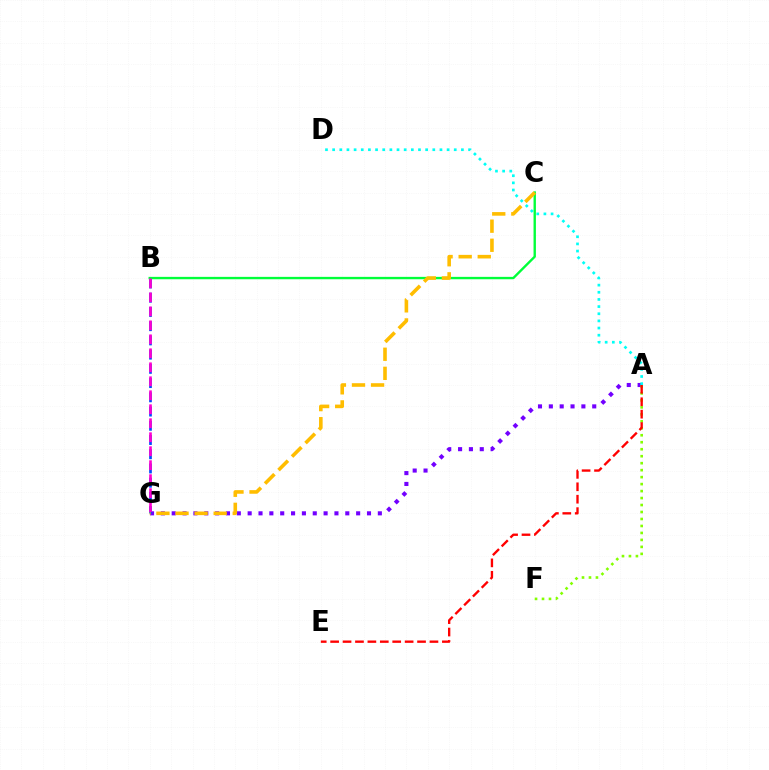{('A', 'G'): [{'color': '#7200ff', 'line_style': 'dotted', 'thickness': 2.95}], ('B', 'G'): [{'color': '#004bff', 'line_style': 'dashed', 'thickness': 1.93}, {'color': '#ff00cf', 'line_style': 'dashed', 'thickness': 1.9}], ('A', 'D'): [{'color': '#00fff6', 'line_style': 'dotted', 'thickness': 1.94}], ('A', 'F'): [{'color': '#84ff00', 'line_style': 'dotted', 'thickness': 1.9}], ('B', 'C'): [{'color': '#00ff39', 'line_style': 'solid', 'thickness': 1.71}], ('C', 'G'): [{'color': '#ffbd00', 'line_style': 'dashed', 'thickness': 2.59}], ('A', 'E'): [{'color': '#ff0000', 'line_style': 'dashed', 'thickness': 1.69}]}